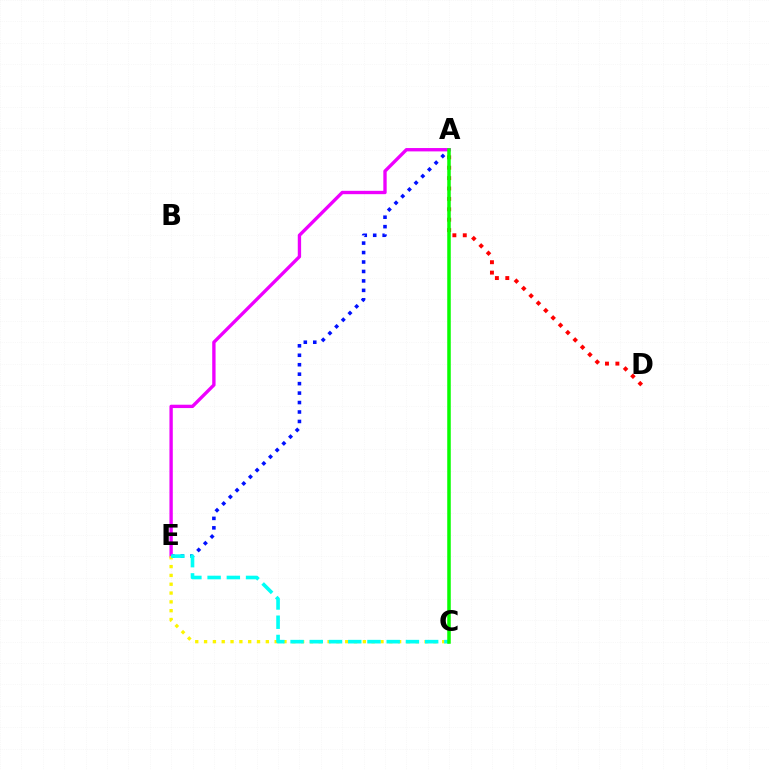{('A', 'E'): [{'color': '#0010ff', 'line_style': 'dotted', 'thickness': 2.57}, {'color': '#ee00ff', 'line_style': 'solid', 'thickness': 2.41}], ('A', 'D'): [{'color': '#ff0000', 'line_style': 'dotted', 'thickness': 2.82}], ('C', 'E'): [{'color': '#fcf500', 'line_style': 'dotted', 'thickness': 2.4}, {'color': '#00fff6', 'line_style': 'dashed', 'thickness': 2.61}], ('A', 'C'): [{'color': '#08ff00', 'line_style': 'solid', 'thickness': 2.54}]}